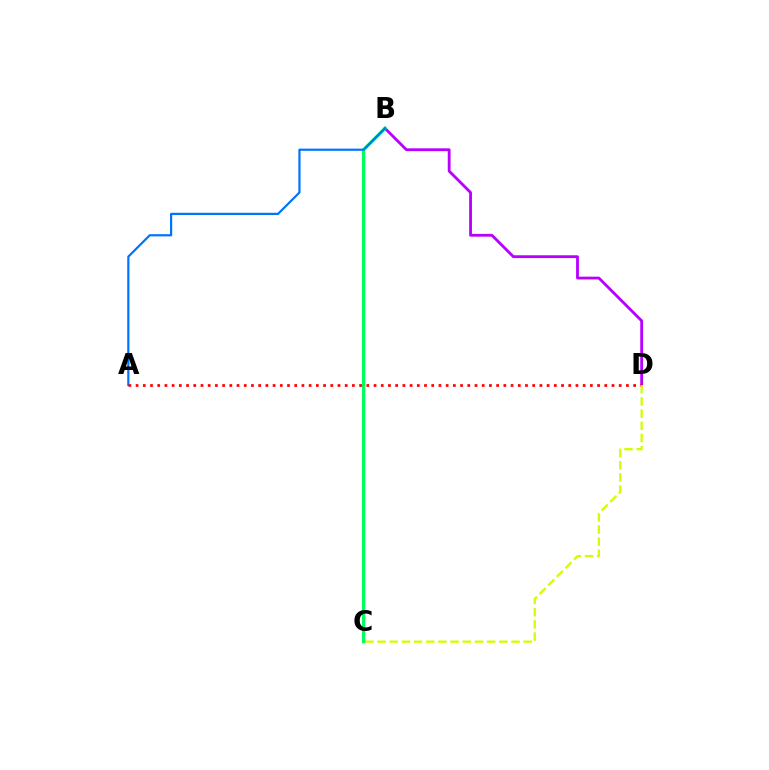{('B', 'D'): [{'color': '#b900ff', 'line_style': 'solid', 'thickness': 2.03}], ('B', 'C'): [{'color': '#00ff5c', 'line_style': 'solid', 'thickness': 2.38}], ('A', 'B'): [{'color': '#0074ff', 'line_style': 'solid', 'thickness': 1.59}], ('A', 'D'): [{'color': '#ff0000', 'line_style': 'dotted', 'thickness': 1.96}], ('C', 'D'): [{'color': '#d1ff00', 'line_style': 'dashed', 'thickness': 1.65}]}